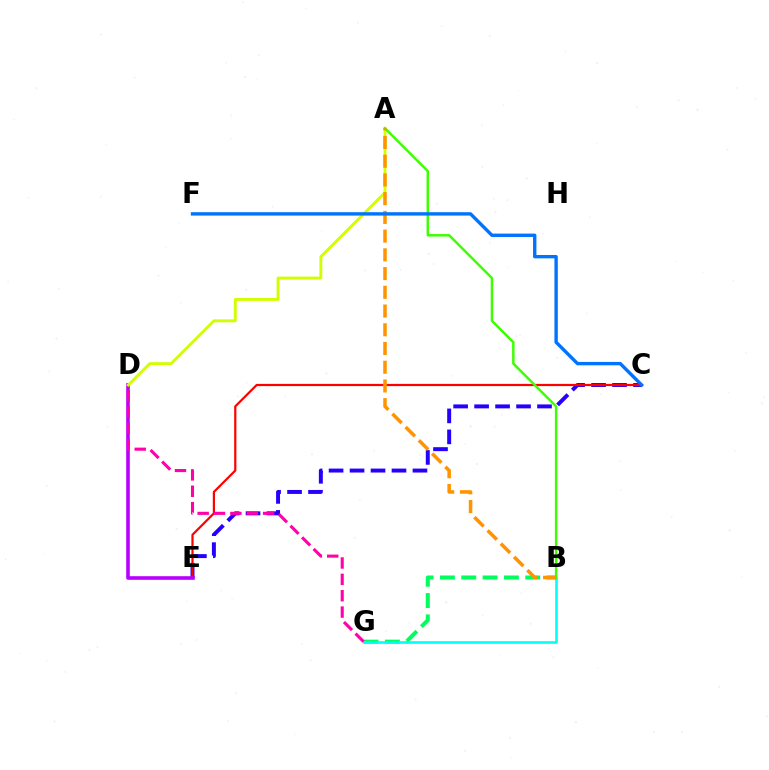{('C', 'E'): [{'color': '#2500ff', 'line_style': 'dashed', 'thickness': 2.85}, {'color': '#ff0000', 'line_style': 'solid', 'thickness': 1.59}], ('D', 'E'): [{'color': '#b900ff', 'line_style': 'solid', 'thickness': 2.6}], ('B', 'G'): [{'color': '#00ff5c', 'line_style': 'dashed', 'thickness': 2.9}, {'color': '#00fff6', 'line_style': 'solid', 'thickness': 1.9}], ('A', 'D'): [{'color': '#d1ff00', 'line_style': 'solid', 'thickness': 2.08}], ('D', 'G'): [{'color': '#ff00ac', 'line_style': 'dashed', 'thickness': 2.22}], ('A', 'B'): [{'color': '#3dff00', 'line_style': 'solid', 'thickness': 1.78}, {'color': '#ff9400', 'line_style': 'dashed', 'thickness': 2.54}], ('C', 'F'): [{'color': '#0074ff', 'line_style': 'solid', 'thickness': 2.43}]}